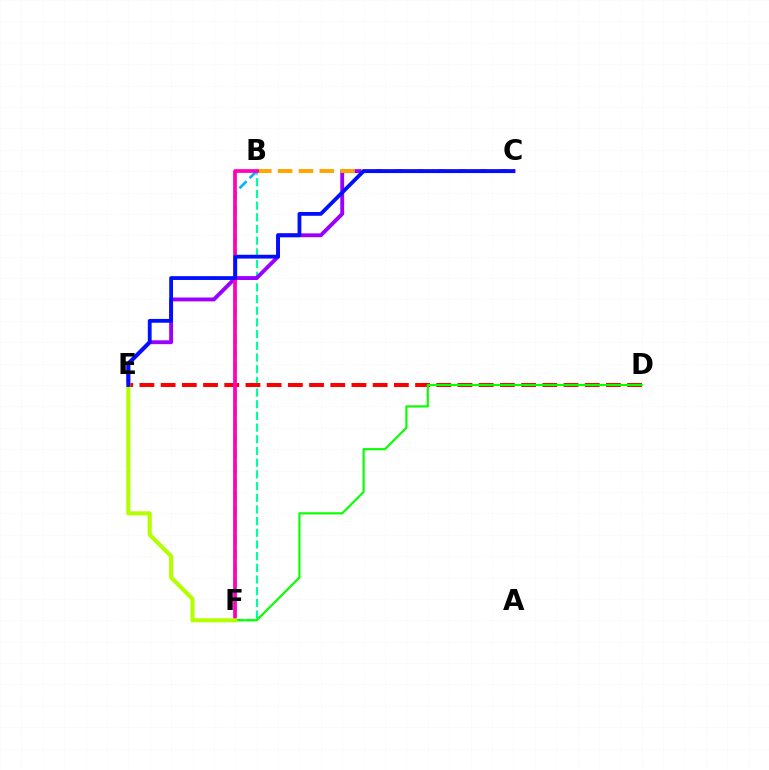{('B', 'F'): [{'color': '#00ff9d', 'line_style': 'dashed', 'thickness': 1.59}, {'color': '#00b5ff', 'line_style': 'dashed', 'thickness': 1.95}, {'color': '#ff00bd', 'line_style': 'solid', 'thickness': 2.68}], ('C', 'E'): [{'color': '#9b00ff', 'line_style': 'solid', 'thickness': 2.8}, {'color': '#0010ff', 'line_style': 'solid', 'thickness': 2.74}], ('D', 'E'): [{'color': '#ff0000', 'line_style': 'dashed', 'thickness': 2.88}], ('D', 'F'): [{'color': '#08ff00', 'line_style': 'solid', 'thickness': 1.56}], ('B', 'C'): [{'color': '#ffa500', 'line_style': 'dashed', 'thickness': 2.83}], ('E', 'F'): [{'color': '#b3ff00', 'line_style': 'solid', 'thickness': 2.95}]}